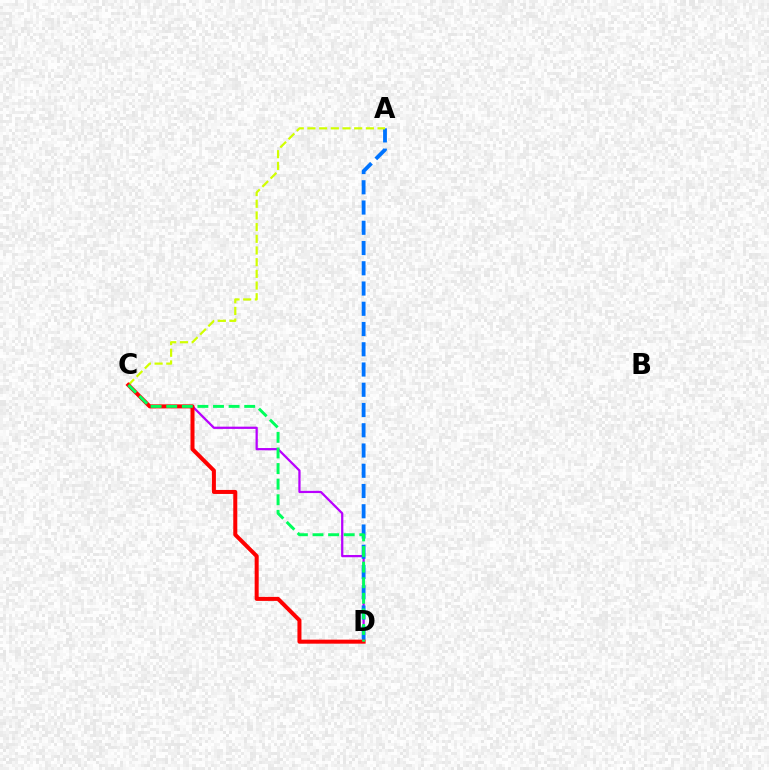{('C', 'D'): [{'color': '#b900ff', 'line_style': 'solid', 'thickness': 1.62}, {'color': '#ff0000', 'line_style': 'solid', 'thickness': 2.89}, {'color': '#00ff5c', 'line_style': 'dashed', 'thickness': 2.12}], ('A', 'D'): [{'color': '#0074ff', 'line_style': 'dashed', 'thickness': 2.75}], ('A', 'C'): [{'color': '#d1ff00', 'line_style': 'dashed', 'thickness': 1.59}]}